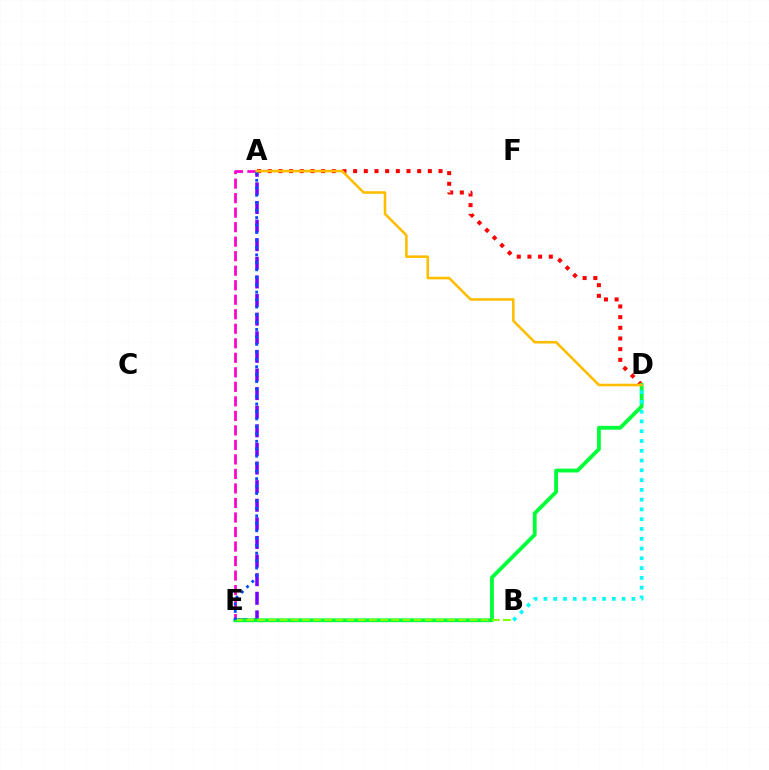{('A', 'D'): [{'color': '#ff0000', 'line_style': 'dotted', 'thickness': 2.9}, {'color': '#ffbd00', 'line_style': 'solid', 'thickness': 1.86}], ('A', 'E'): [{'color': '#ff00cf', 'line_style': 'dashed', 'thickness': 1.97}, {'color': '#7200ff', 'line_style': 'dashed', 'thickness': 2.53}, {'color': '#004bff', 'line_style': 'dotted', 'thickness': 2.03}], ('D', 'E'): [{'color': '#00ff39', 'line_style': 'solid', 'thickness': 2.76}], ('B', 'D'): [{'color': '#00fff6', 'line_style': 'dotted', 'thickness': 2.66}], ('B', 'E'): [{'color': '#84ff00', 'line_style': 'dashed', 'thickness': 1.52}]}